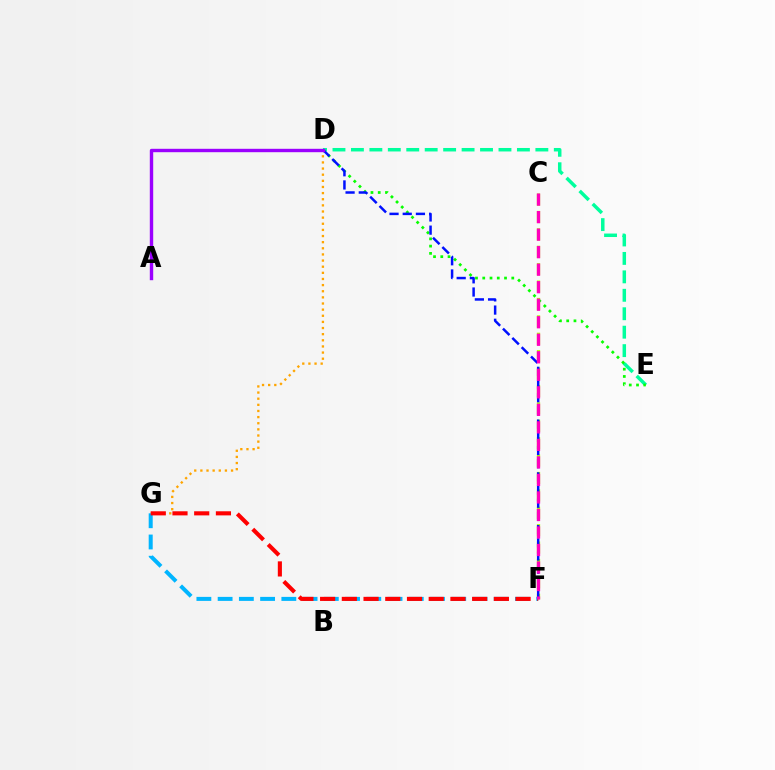{('D', 'G'): [{'color': '#ffa500', 'line_style': 'dotted', 'thickness': 1.67}], ('D', 'E'): [{'color': '#00ff9d', 'line_style': 'dashed', 'thickness': 2.51}, {'color': '#08ff00', 'line_style': 'dotted', 'thickness': 1.97}], ('C', 'F'): [{'color': '#b3ff00', 'line_style': 'dashed', 'thickness': 2.36}, {'color': '#ff00bd', 'line_style': 'dashed', 'thickness': 2.38}], ('F', 'G'): [{'color': '#00b5ff', 'line_style': 'dashed', 'thickness': 2.89}, {'color': '#ff0000', 'line_style': 'dashed', 'thickness': 2.95}], ('D', 'F'): [{'color': '#0010ff', 'line_style': 'dashed', 'thickness': 1.79}], ('A', 'D'): [{'color': '#9b00ff', 'line_style': 'solid', 'thickness': 2.45}]}